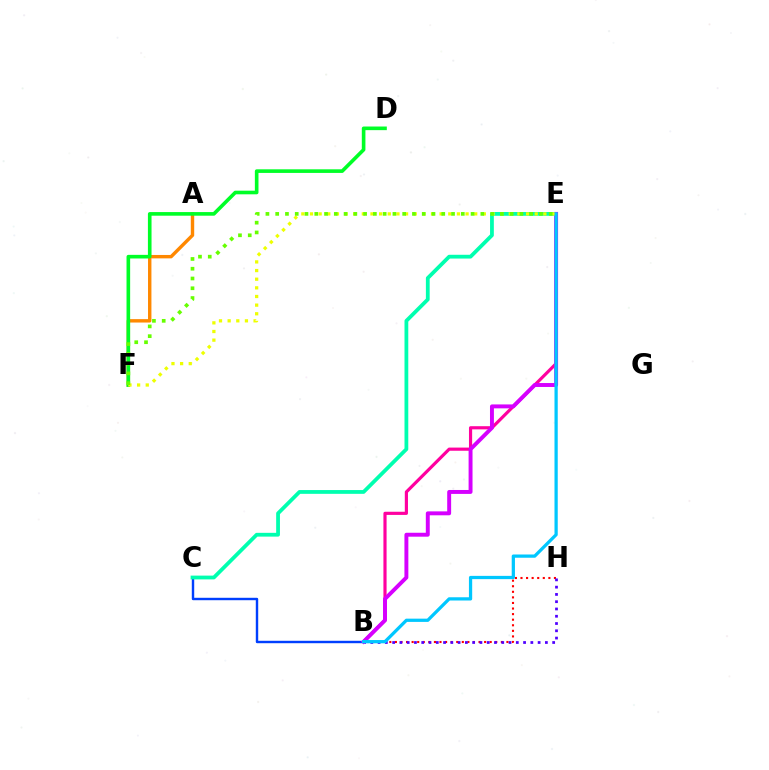{('A', 'F'): [{'color': '#ff8800', 'line_style': 'solid', 'thickness': 2.45}], ('B', 'E'): [{'color': '#ff00a0', 'line_style': 'solid', 'thickness': 2.28}, {'color': '#d600ff', 'line_style': 'solid', 'thickness': 2.83}, {'color': '#00c7ff', 'line_style': 'solid', 'thickness': 2.34}], ('B', 'H'): [{'color': '#ff0000', 'line_style': 'dotted', 'thickness': 1.52}, {'color': '#4f00ff', 'line_style': 'dotted', 'thickness': 1.98}], ('B', 'C'): [{'color': '#003fff', 'line_style': 'solid', 'thickness': 1.74}], ('C', 'E'): [{'color': '#00ffaf', 'line_style': 'solid', 'thickness': 2.72}], ('D', 'F'): [{'color': '#00ff27', 'line_style': 'solid', 'thickness': 2.61}], ('E', 'F'): [{'color': '#eeff00', 'line_style': 'dotted', 'thickness': 2.35}, {'color': '#66ff00', 'line_style': 'dotted', 'thickness': 2.65}]}